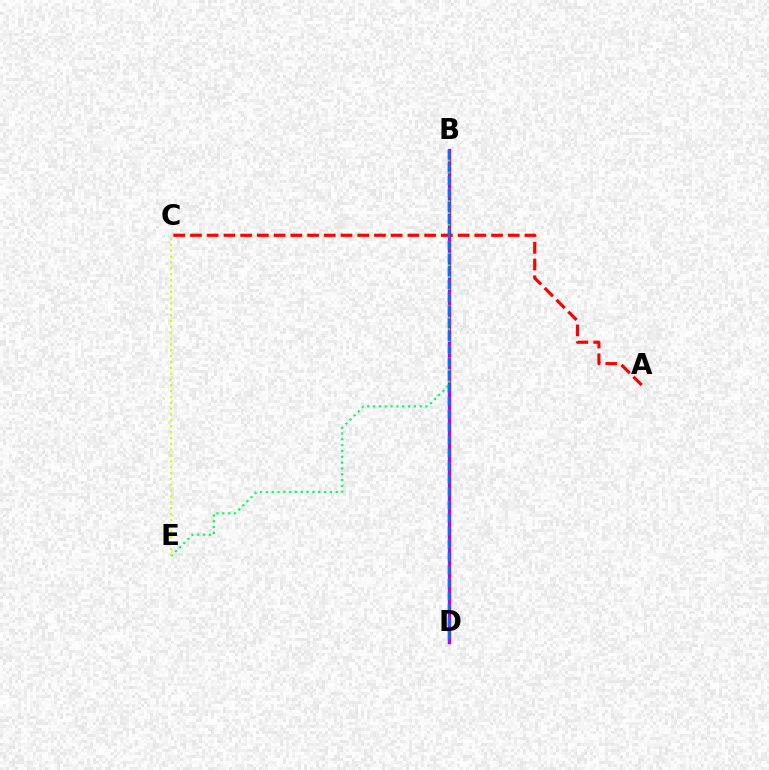{('B', 'D'): [{'color': '#b900ff', 'line_style': 'solid', 'thickness': 2.44}, {'color': '#0074ff', 'line_style': 'dashed', 'thickness': 1.76}], ('B', 'E'): [{'color': '#00ff5c', 'line_style': 'dotted', 'thickness': 1.58}], ('A', 'C'): [{'color': '#ff0000', 'line_style': 'dashed', 'thickness': 2.27}], ('C', 'E'): [{'color': '#d1ff00', 'line_style': 'dotted', 'thickness': 1.59}]}